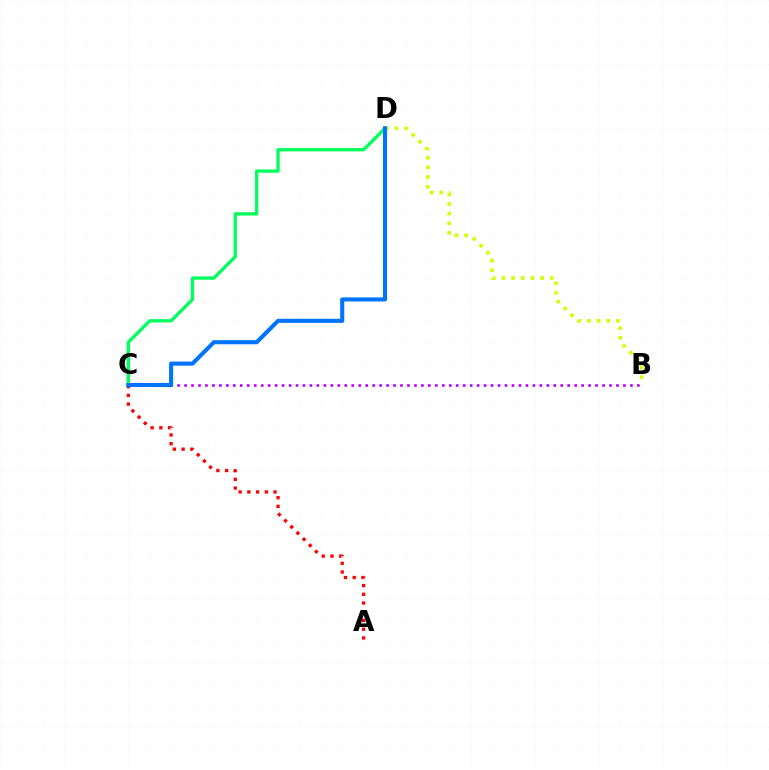{('B', 'D'): [{'color': '#d1ff00', 'line_style': 'dotted', 'thickness': 2.62}], ('B', 'C'): [{'color': '#b900ff', 'line_style': 'dotted', 'thickness': 1.89}], ('A', 'C'): [{'color': '#ff0000', 'line_style': 'dotted', 'thickness': 2.37}], ('C', 'D'): [{'color': '#00ff5c', 'line_style': 'solid', 'thickness': 2.38}, {'color': '#0074ff', 'line_style': 'solid', 'thickness': 2.94}]}